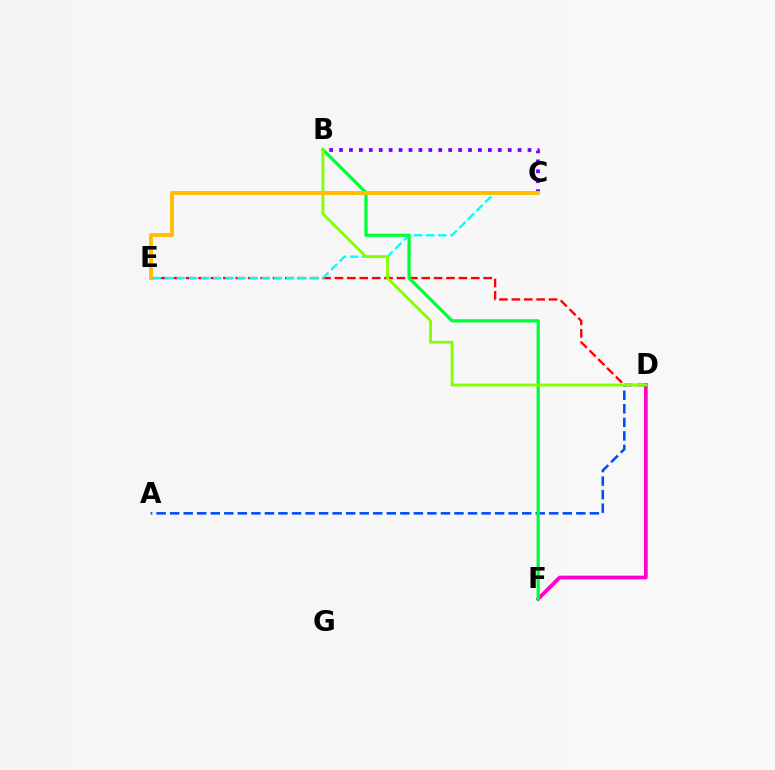{('A', 'D'): [{'color': '#004bff', 'line_style': 'dashed', 'thickness': 1.84}], ('D', 'E'): [{'color': '#ff0000', 'line_style': 'dashed', 'thickness': 1.68}], ('D', 'F'): [{'color': '#ff00cf', 'line_style': 'solid', 'thickness': 2.69}], ('C', 'E'): [{'color': '#00fff6', 'line_style': 'dashed', 'thickness': 1.65}, {'color': '#ffbd00', 'line_style': 'solid', 'thickness': 2.79}], ('B', 'F'): [{'color': '#00ff39', 'line_style': 'solid', 'thickness': 2.34}], ('B', 'D'): [{'color': '#84ff00', 'line_style': 'solid', 'thickness': 2.04}], ('B', 'C'): [{'color': '#7200ff', 'line_style': 'dotted', 'thickness': 2.7}]}